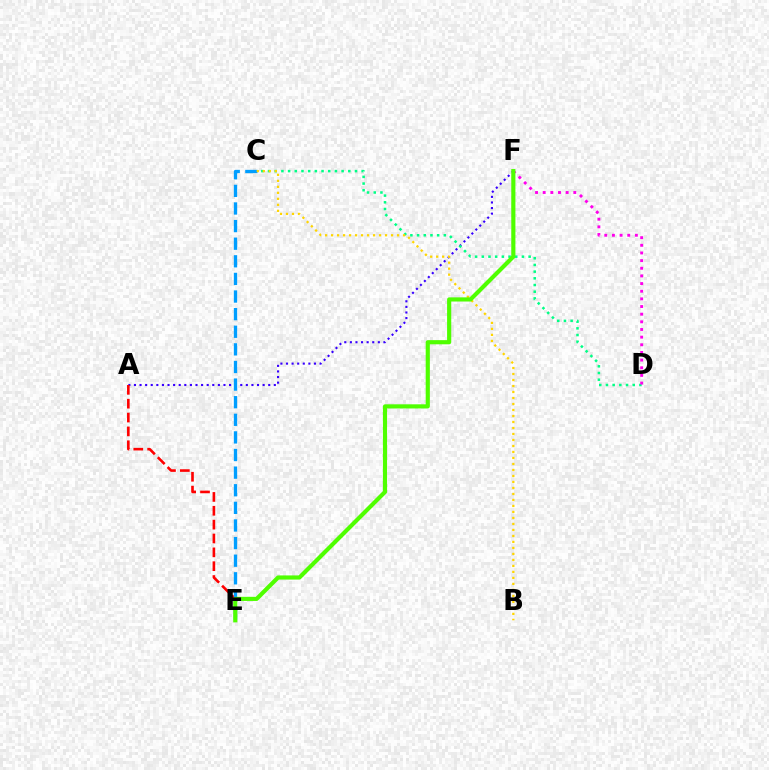{('A', 'F'): [{'color': '#3700ff', 'line_style': 'dotted', 'thickness': 1.52}], ('C', 'D'): [{'color': '#00ff86', 'line_style': 'dotted', 'thickness': 1.82}], ('D', 'F'): [{'color': '#ff00ed', 'line_style': 'dotted', 'thickness': 2.08}], ('A', 'E'): [{'color': '#ff0000', 'line_style': 'dashed', 'thickness': 1.88}], ('C', 'E'): [{'color': '#009eff', 'line_style': 'dashed', 'thickness': 2.39}], ('B', 'C'): [{'color': '#ffd500', 'line_style': 'dotted', 'thickness': 1.63}], ('E', 'F'): [{'color': '#4fff00', 'line_style': 'solid', 'thickness': 2.99}]}